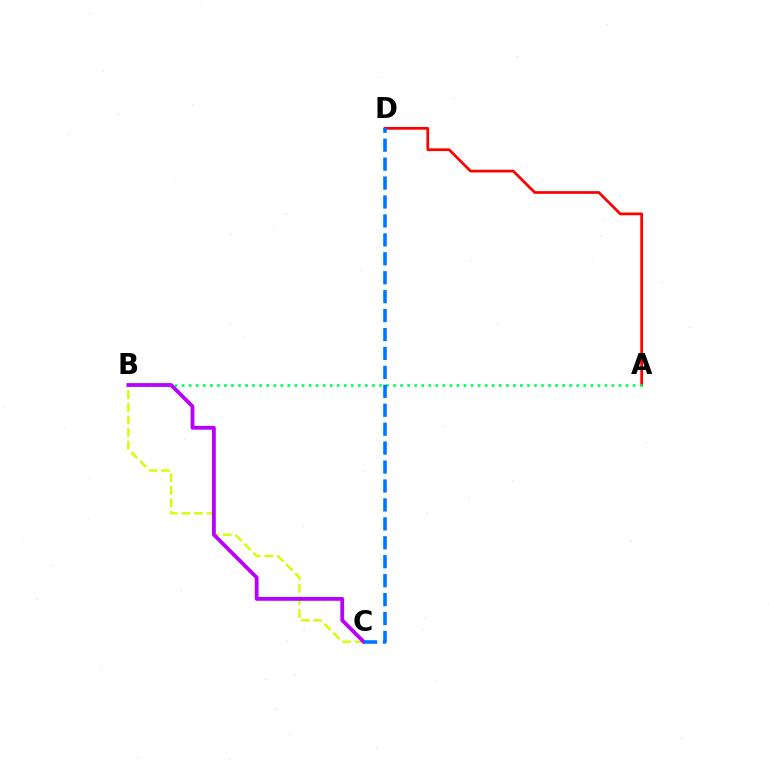{('A', 'D'): [{'color': '#ff0000', 'line_style': 'solid', 'thickness': 1.96}], ('B', 'C'): [{'color': '#d1ff00', 'line_style': 'dashed', 'thickness': 1.71}, {'color': '#b900ff', 'line_style': 'solid', 'thickness': 2.73}], ('A', 'B'): [{'color': '#00ff5c', 'line_style': 'dotted', 'thickness': 1.91}], ('C', 'D'): [{'color': '#0074ff', 'line_style': 'dashed', 'thickness': 2.57}]}